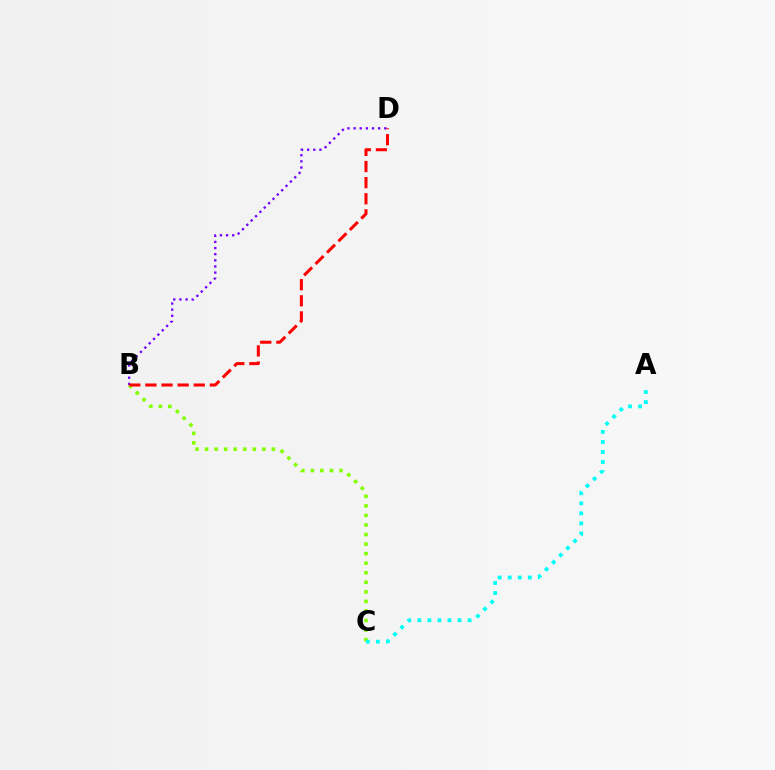{('B', 'C'): [{'color': '#84ff00', 'line_style': 'dotted', 'thickness': 2.59}], ('A', 'C'): [{'color': '#00fff6', 'line_style': 'dotted', 'thickness': 2.73}], ('B', 'D'): [{'color': '#7200ff', 'line_style': 'dotted', 'thickness': 1.67}, {'color': '#ff0000', 'line_style': 'dashed', 'thickness': 2.19}]}